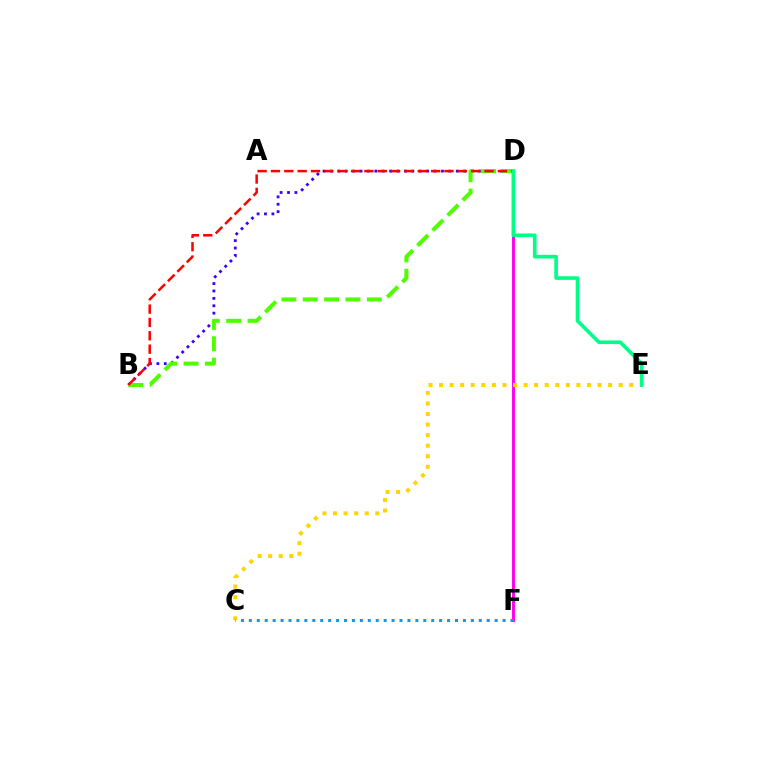{('B', 'D'): [{'color': '#3700ff', 'line_style': 'dotted', 'thickness': 2.01}, {'color': '#4fff00', 'line_style': 'dashed', 'thickness': 2.9}, {'color': '#ff0000', 'line_style': 'dashed', 'thickness': 1.81}], ('D', 'F'): [{'color': '#ff00ed', 'line_style': 'solid', 'thickness': 2.1}], ('C', 'E'): [{'color': '#ffd500', 'line_style': 'dotted', 'thickness': 2.87}], ('D', 'E'): [{'color': '#00ff86', 'line_style': 'solid', 'thickness': 2.61}], ('C', 'F'): [{'color': '#009eff', 'line_style': 'dotted', 'thickness': 2.15}]}